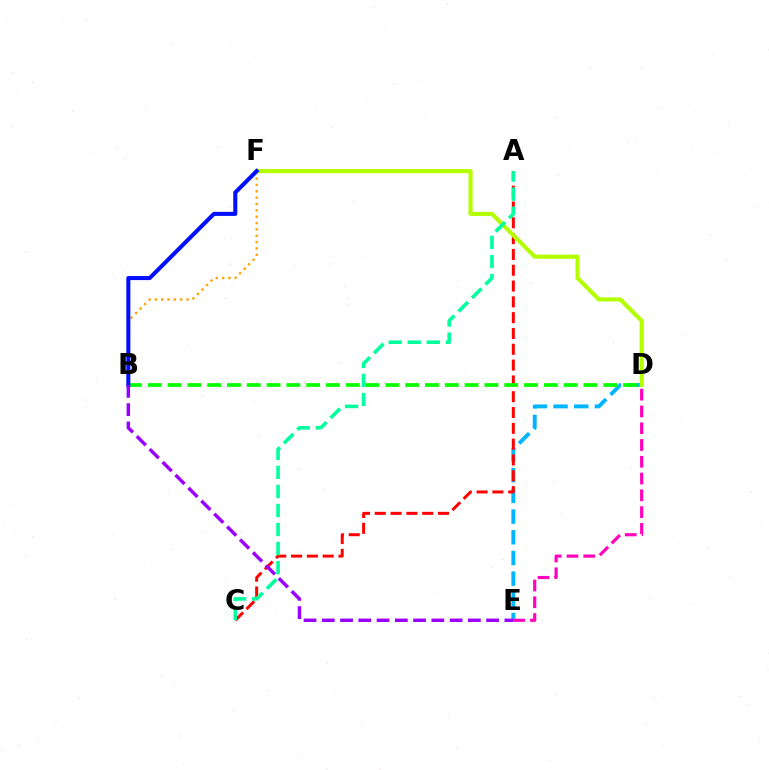{('D', 'E'): [{'color': '#00b5ff', 'line_style': 'dashed', 'thickness': 2.81}, {'color': '#ff00bd', 'line_style': 'dashed', 'thickness': 2.28}], ('B', 'F'): [{'color': '#ffa500', 'line_style': 'dotted', 'thickness': 1.72}, {'color': '#0010ff', 'line_style': 'solid', 'thickness': 2.92}], ('A', 'C'): [{'color': '#ff0000', 'line_style': 'dashed', 'thickness': 2.15}, {'color': '#00ff9d', 'line_style': 'dashed', 'thickness': 2.59}], ('B', 'D'): [{'color': '#08ff00', 'line_style': 'dashed', 'thickness': 2.69}], ('D', 'F'): [{'color': '#b3ff00', 'line_style': 'solid', 'thickness': 2.96}], ('B', 'E'): [{'color': '#9b00ff', 'line_style': 'dashed', 'thickness': 2.48}]}